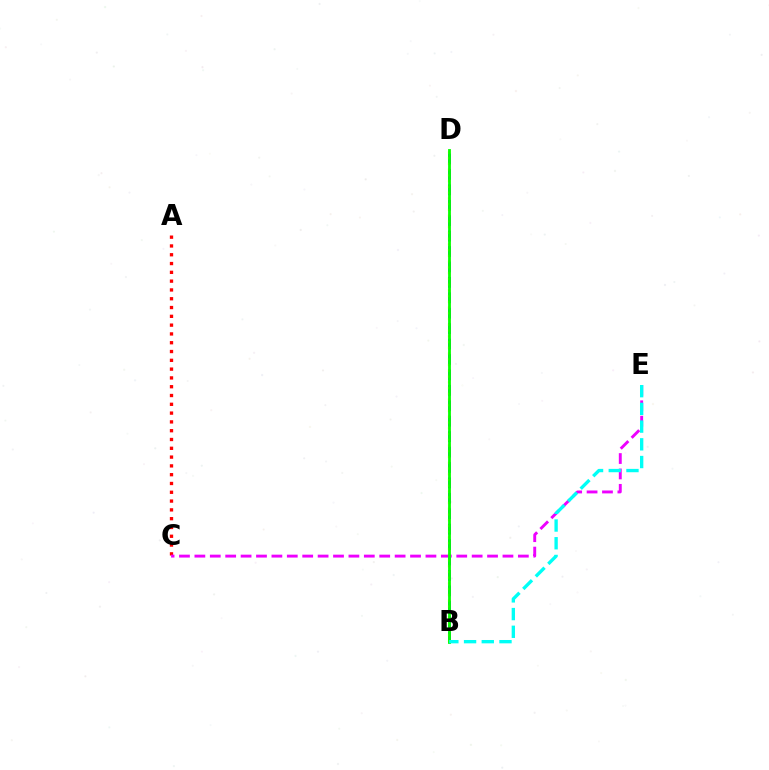{('B', 'D'): [{'color': '#0010ff', 'line_style': 'dashed', 'thickness': 2.1}, {'color': '#fcf500', 'line_style': 'dotted', 'thickness': 1.56}, {'color': '#08ff00', 'line_style': 'solid', 'thickness': 2.04}], ('A', 'C'): [{'color': '#ff0000', 'line_style': 'dotted', 'thickness': 2.39}], ('C', 'E'): [{'color': '#ee00ff', 'line_style': 'dashed', 'thickness': 2.09}], ('B', 'E'): [{'color': '#00fff6', 'line_style': 'dashed', 'thickness': 2.41}]}